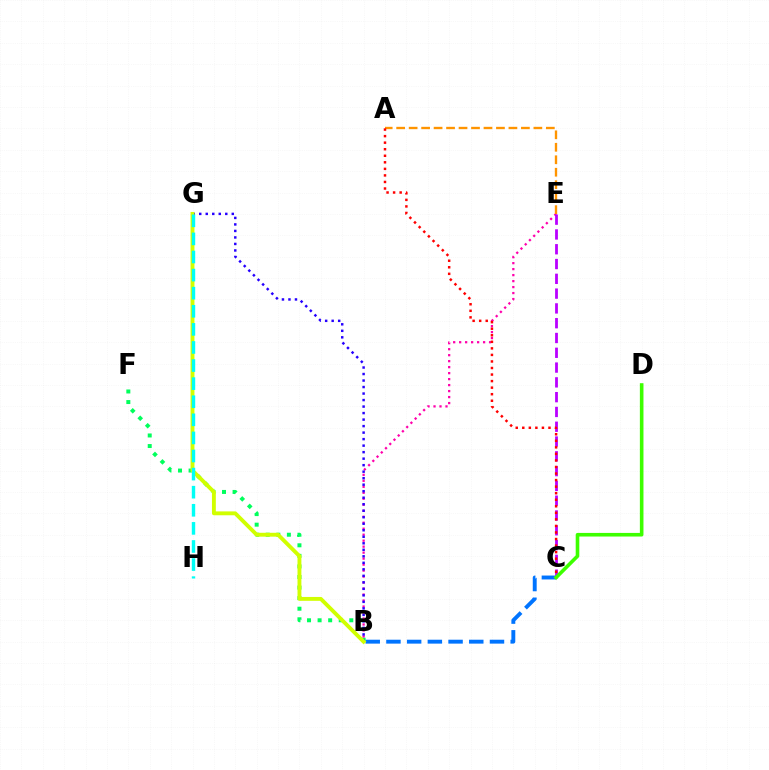{('B', 'C'): [{'color': '#0074ff', 'line_style': 'dashed', 'thickness': 2.81}], ('B', 'F'): [{'color': '#00ff5c', 'line_style': 'dotted', 'thickness': 2.87}], ('B', 'E'): [{'color': '#ff00ac', 'line_style': 'dotted', 'thickness': 1.63}], ('A', 'E'): [{'color': '#ff9400', 'line_style': 'dashed', 'thickness': 1.69}], ('B', 'G'): [{'color': '#2500ff', 'line_style': 'dotted', 'thickness': 1.77}, {'color': '#d1ff00', 'line_style': 'solid', 'thickness': 2.79}], ('C', 'E'): [{'color': '#b900ff', 'line_style': 'dashed', 'thickness': 2.01}], ('A', 'C'): [{'color': '#ff0000', 'line_style': 'dotted', 'thickness': 1.78}], ('C', 'D'): [{'color': '#3dff00', 'line_style': 'solid', 'thickness': 2.59}], ('G', 'H'): [{'color': '#00fff6', 'line_style': 'dashed', 'thickness': 2.46}]}